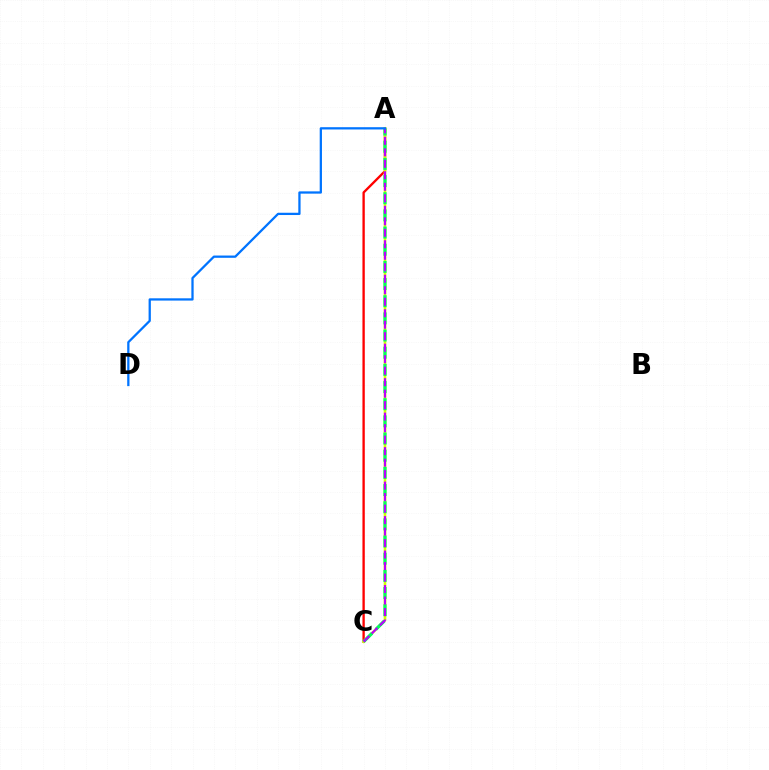{('A', 'C'): [{'color': '#ff0000', 'line_style': 'solid', 'thickness': 1.68}, {'color': '#d1ff00', 'line_style': 'solid', 'thickness': 1.9}, {'color': '#00ff5c', 'line_style': 'dashed', 'thickness': 2.33}, {'color': '#b900ff', 'line_style': 'dashed', 'thickness': 1.56}], ('A', 'D'): [{'color': '#0074ff', 'line_style': 'solid', 'thickness': 1.63}]}